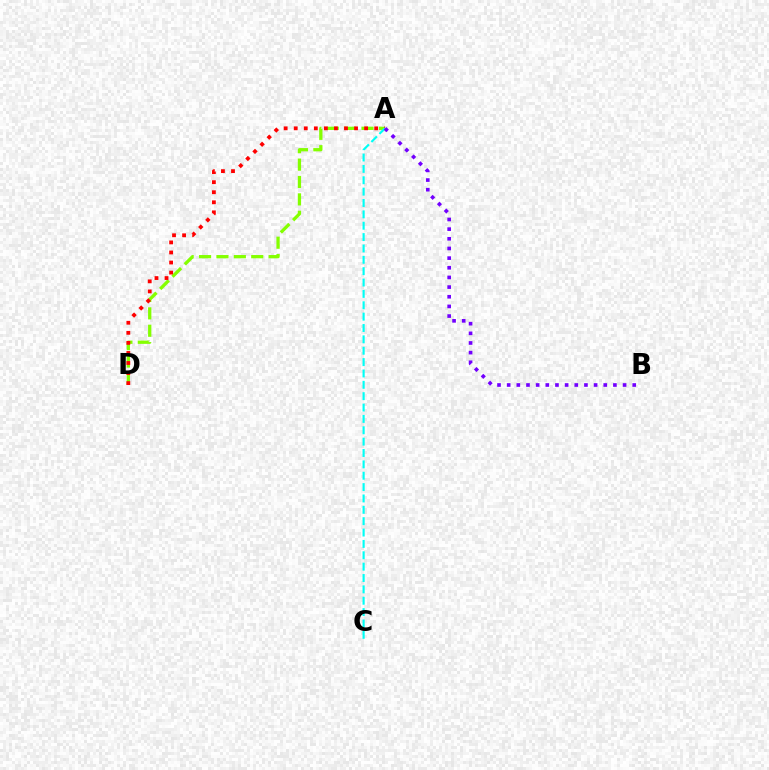{('A', 'D'): [{'color': '#84ff00', 'line_style': 'dashed', 'thickness': 2.36}, {'color': '#ff0000', 'line_style': 'dotted', 'thickness': 2.73}], ('A', 'C'): [{'color': '#00fff6', 'line_style': 'dashed', 'thickness': 1.54}], ('A', 'B'): [{'color': '#7200ff', 'line_style': 'dotted', 'thickness': 2.62}]}